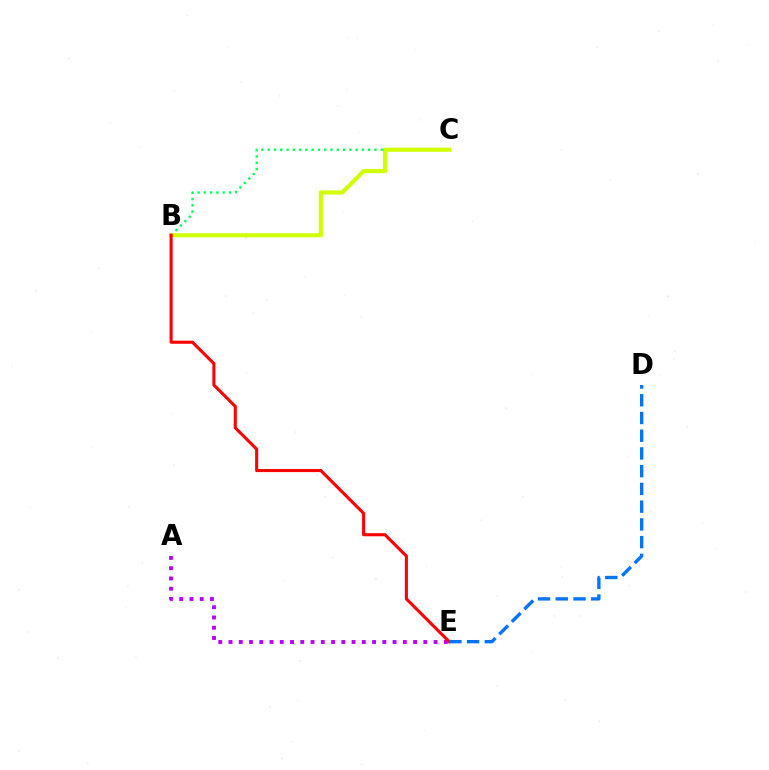{('B', 'C'): [{'color': '#00ff5c', 'line_style': 'dotted', 'thickness': 1.71}, {'color': '#d1ff00', 'line_style': 'solid', 'thickness': 2.98}], ('A', 'E'): [{'color': '#b900ff', 'line_style': 'dotted', 'thickness': 2.79}], ('B', 'E'): [{'color': '#ff0000', 'line_style': 'solid', 'thickness': 2.21}], ('D', 'E'): [{'color': '#0074ff', 'line_style': 'dashed', 'thickness': 2.41}]}